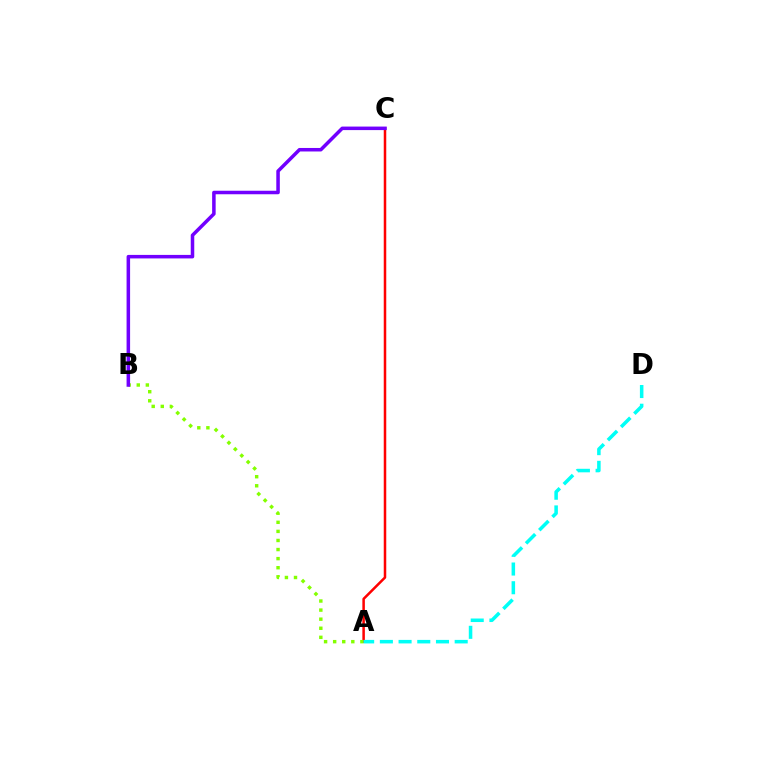{('A', 'C'): [{'color': '#ff0000', 'line_style': 'solid', 'thickness': 1.81}], ('A', 'B'): [{'color': '#84ff00', 'line_style': 'dotted', 'thickness': 2.47}], ('B', 'C'): [{'color': '#7200ff', 'line_style': 'solid', 'thickness': 2.53}], ('A', 'D'): [{'color': '#00fff6', 'line_style': 'dashed', 'thickness': 2.54}]}